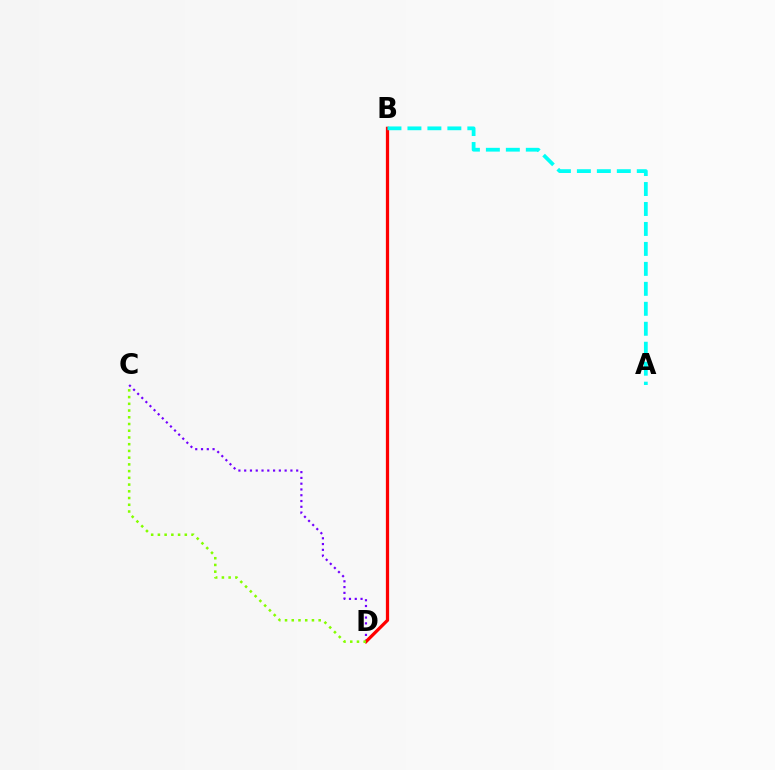{('C', 'D'): [{'color': '#7200ff', 'line_style': 'dotted', 'thickness': 1.57}, {'color': '#84ff00', 'line_style': 'dotted', 'thickness': 1.83}], ('B', 'D'): [{'color': '#ff0000', 'line_style': 'solid', 'thickness': 2.33}], ('A', 'B'): [{'color': '#00fff6', 'line_style': 'dashed', 'thickness': 2.71}]}